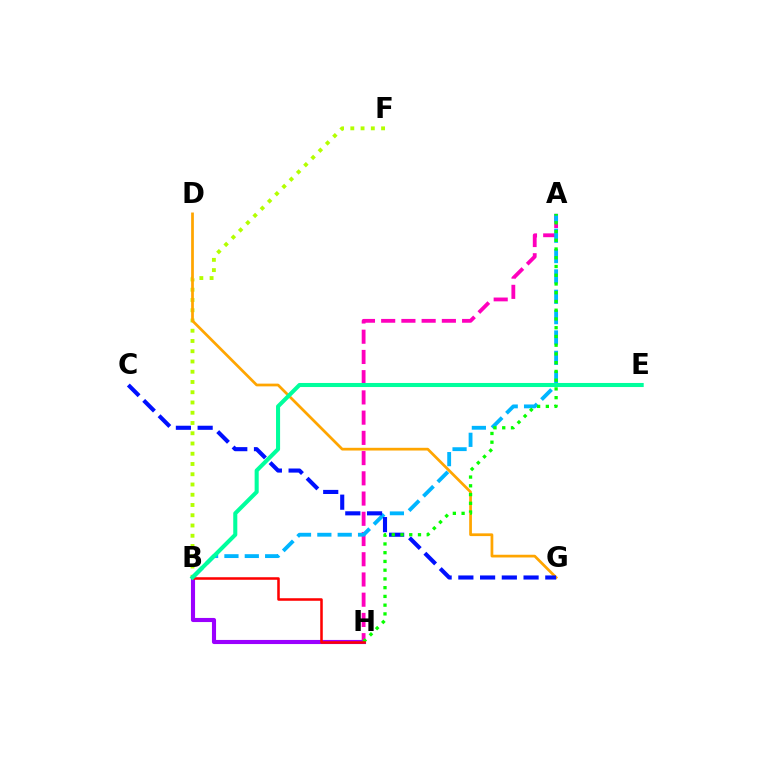{('B', 'F'): [{'color': '#b3ff00', 'line_style': 'dotted', 'thickness': 2.79}], ('A', 'H'): [{'color': '#ff00bd', 'line_style': 'dashed', 'thickness': 2.75}, {'color': '#08ff00', 'line_style': 'dotted', 'thickness': 2.38}], ('A', 'B'): [{'color': '#00b5ff', 'line_style': 'dashed', 'thickness': 2.76}], ('B', 'H'): [{'color': '#9b00ff', 'line_style': 'solid', 'thickness': 2.96}, {'color': '#ff0000', 'line_style': 'solid', 'thickness': 1.83}], ('D', 'G'): [{'color': '#ffa500', 'line_style': 'solid', 'thickness': 1.97}], ('C', 'G'): [{'color': '#0010ff', 'line_style': 'dashed', 'thickness': 2.95}], ('B', 'E'): [{'color': '#00ff9d', 'line_style': 'solid', 'thickness': 2.93}]}